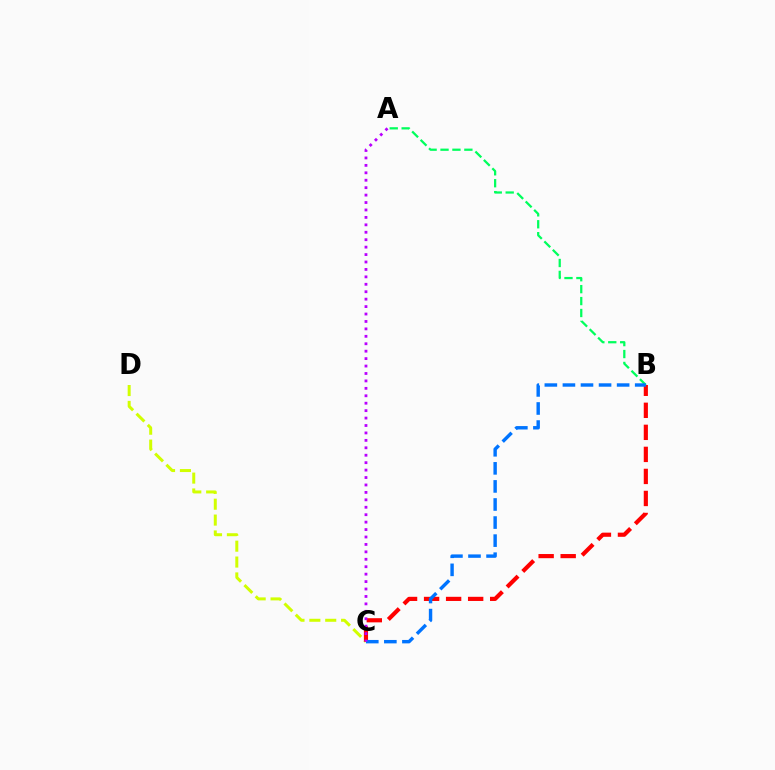{('C', 'D'): [{'color': '#d1ff00', 'line_style': 'dashed', 'thickness': 2.16}], ('B', 'C'): [{'color': '#ff0000', 'line_style': 'dashed', 'thickness': 2.99}, {'color': '#0074ff', 'line_style': 'dashed', 'thickness': 2.45}], ('A', 'B'): [{'color': '#00ff5c', 'line_style': 'dashed', 'thickness': 1.62}], ('A', 'C'): [{'color': '#b900ff', 'line_style': 'dotted', 'thickness': 2.02}]}